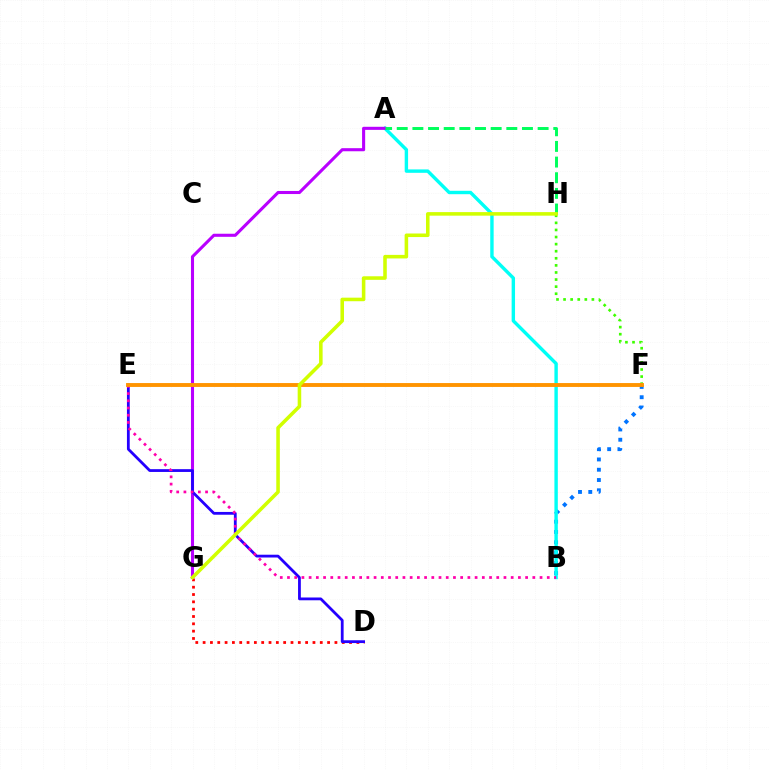{('F', 'H'): [{'color': '#3dff00', 'line_style': 'dotted', 'thickness': 1.93}], ('B', 'F'): [{'color': '#0074ff', 'line_style': 'dotted', 'thickness': 2.79}], ('D', 'G'): [{'color': '#ff0000', 'line_style': 'dotted', 'thickness': 1.99}], ('A', 'B'): [{'color': '#00fff6', 'line_style': 'solid', 'thickness': 2.45}], ('A', 'G'): [{'color': '#b900ff', 'line_style': 'solid', 'thickness': 2.22}], ('A', 'H'): [{'color': '#00ff5c', 'line_style': 'dashed', 'thickness': 2.13}], ('D', 'E'): [{'color': '#2500ff', 'line_style': 'solid', 'thickness': 2.01}], ('B', 'E'): [{'color': '#ff00ac', 'line_style': 'dotted', 'thickness': 1.96}], ('E', 'F'): [{'color': '#ff9400', 'line_style': 'solid', 'thickness': 2.8}], ('G', 'H'): [{'color': '#d1ff00', 'line_style': 'solid', 'thickness': 2.56}]}